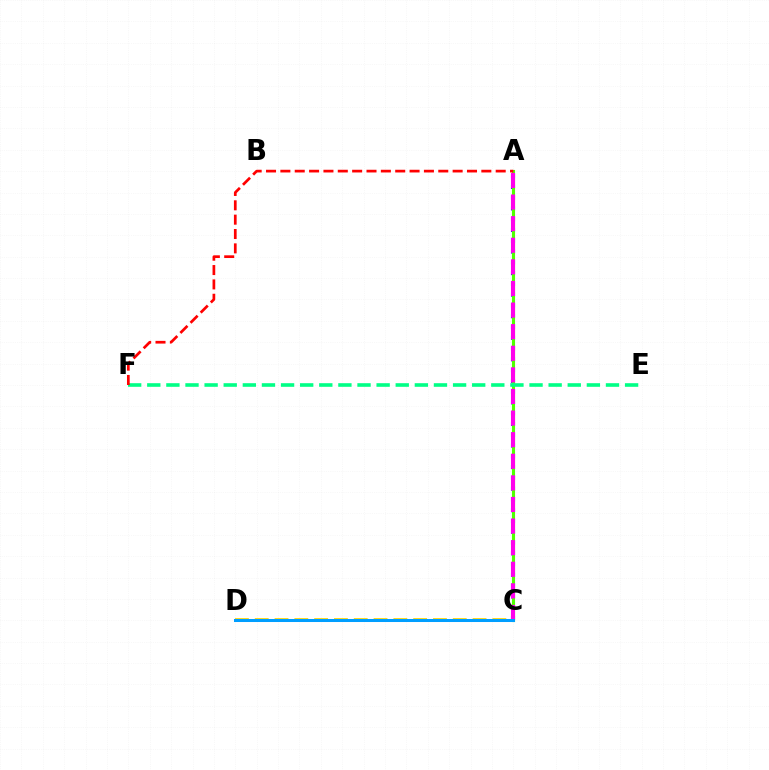{('C', 'D'): [{'color': '#ffd500', 'line_style': 'dashed', 'thickness': 2.69}, {'color': '#009eff', 'line_style': 'solid', 'thickness': 2.18}], ('A', 'C'): [{'color': '#3700ff', 'line_style': 'dotted', 'thickness': 2.93}, {'color': '#4fff00', 'line_style': 'solid', 'thickness': 2.25}, {'color': '#ff00ed', 'line_style': 'dashed', 'thickness': 2.93}], ('E', 'F'): [{'color': '#00ff86', 'line_style': 'dashed', 'thickness': 2.6}], ('A', 'F'): [{'color': '#ff0000', 'line_style': 'dashed', 'thickness': 1.95}]}